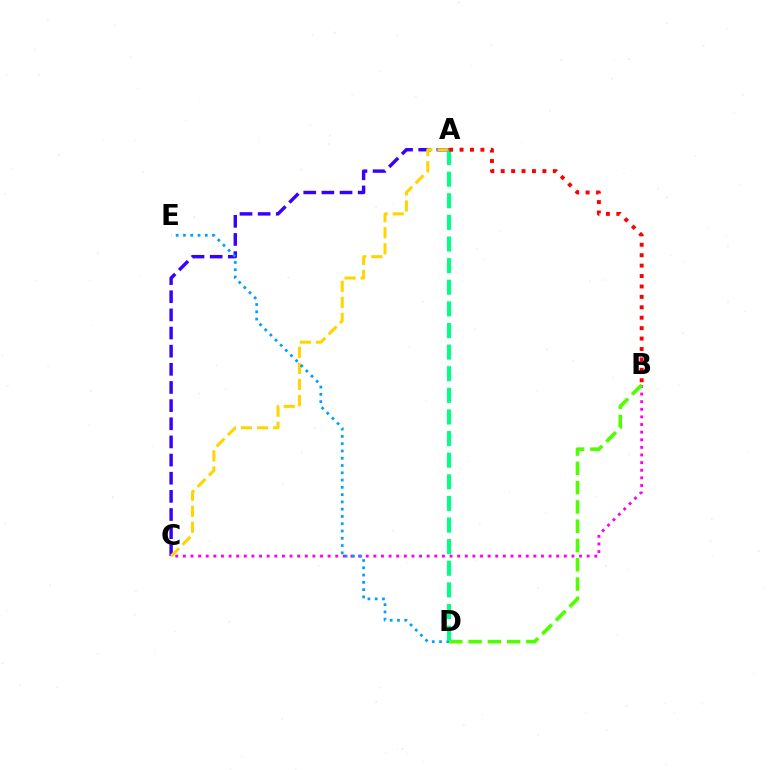{('A', 'C'): [{'color': '#3700ff', 'line_style': 'dashed', 'thickness': 2.47}, {'color': '#ffd500', 'line_style': 'dashed', 'thickness': 2.18}], ('B', 'C'): [{'color': '#ff00ed', 'line_style': 'dotted', 'thickness': 2.07}], ('D', 'E'): [{'color': '#009eff', 'line_style': 'dotted', 'thickness': 1.98}], ('B', 'D'): [{'color': '#4fff00', 'line_style': 'dashed', 'thickness': 2.62}], ('A', 'D'): [{'color': '#00ff86', 'line_style': 'dashed', 'thickness': 2.94}], ('A', 'B'): [{'color': '#ff0000', 'line_style': 'dotted', 'thickness': 2.83}]}